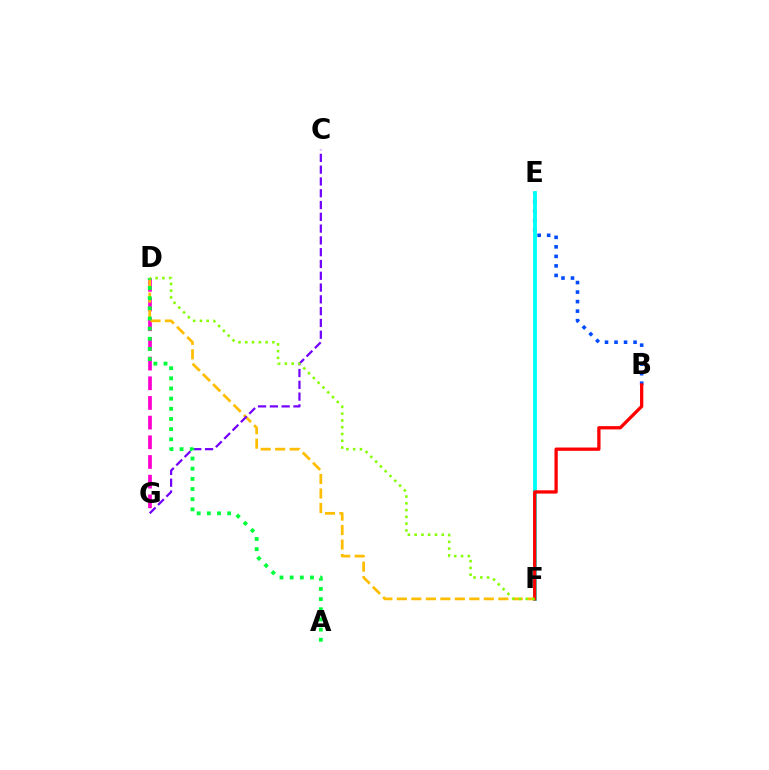{('B', 'E'): [{'color': '#004bff', 'line_style': 'dotted', 'thickness': 2.59}], ('E', 'F'): [{'color': '#00fff6', 'line_style': 'solid', 'thickness': 2.76}], ('D', 'G'): [{'color': '#ff00cf', 'line_style': 'dashed', 'thickness': 2.67}], ('D', 'F'): [{'color': '#ffbd00', 'line_style': 'dashed', 'thickness': 1.97}, {'color': '#84ff00', 'line_style': 'dotted', 'thickness': 1.84}], ('C', 'G'): [{'color': '#7200ff', 'line_style': 'dashed', 'thickness': 1.6}], ('B', 'F'): [{'color': '#ff0000', 'line_style': 'solid', 'thickness': 2.37}], ('A', 'D'): [{'color': '#00ff39', 'line_style': 'dotted', 'thickness': 2.76}]}